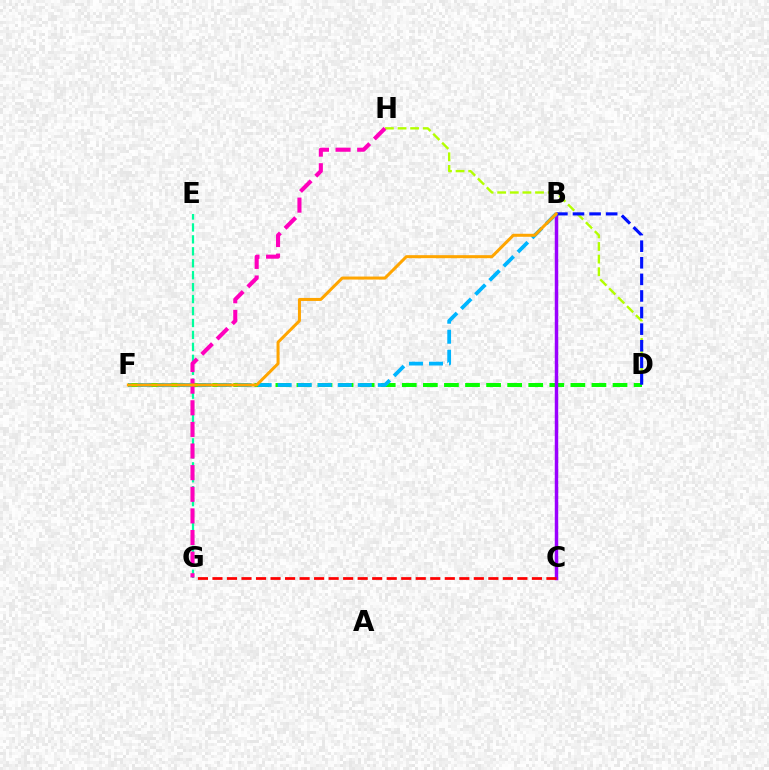{('E', 'G'): [{'color': '#00ff9d', 'line_style': 'dashed', 'thickness': 1.62}], ('D', 'H'): [{'color': '#b3ff00', 'line_style': 'dashed', 'thickness': 1.71}], ('D', 'F'): [{'color': '#08ff00', 'line_style': 'dashed', 'thickness': 2.86}], ('B', 'C'): [{'color': '#9b00ff', 'line_style': 'solid', 'thickness': 2.5}], ('B', 'D'): [{'color': '#0010ff', 'line_style': 'dashed', 'thickness': 2.25}], ('G', 'H'): [{'color': '#ff00bd', 'line_style': 'dashed', 'thickness': 2.94}], ('C', 'G'): [{'color': '#ff0000', 'line_style': 'dashed', 'thickness': 1.97}], ('B', 'F'): [{'color': '#00b5ff', 'line_style': 'dashed', 'thickness': 2.72}, {'color': '#ffa500', 'line_style': 'solid', 'thickness': 2.17}]}